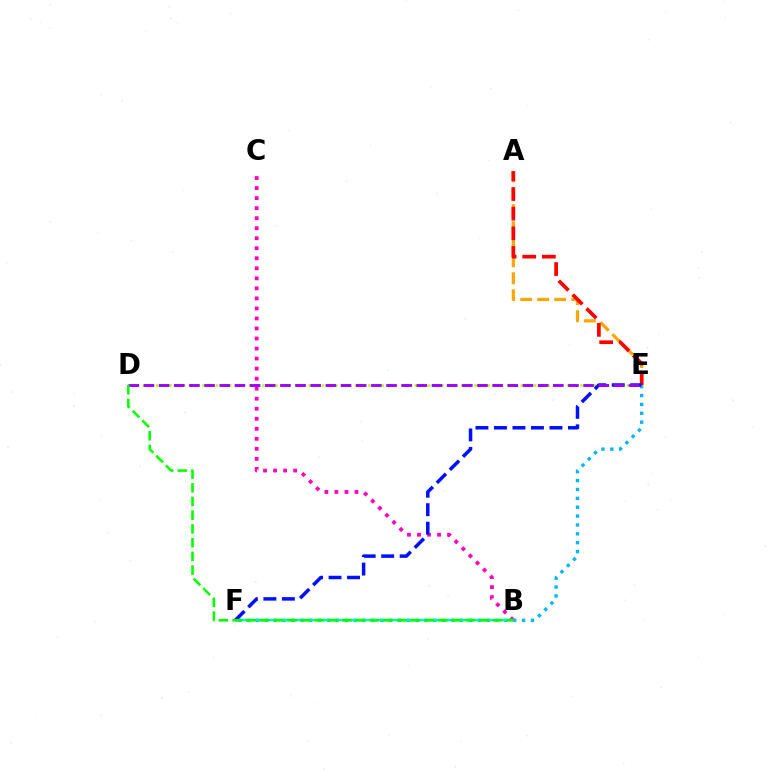{('E', 'F'): [{'color': '#00b5ff', 'line_style': 'dotted', 'thickness': 2.41}, {'color': '#0010ff', 'line_style': 'dashed', 'thickness': 2.51}], ('B', 'C'): [{'color': '#ff00bd', 'line_style': 'dotted', 'thickness': 2.73}], ('D', 'E'): [{'color': '#b3ff00', 'line_style': 'dotted', 'thickness': 1.8}, {'color': '#9b00ff', 'line_style': 'dashed', 'thickness': 2.06}], ('B', 'F'): [{'color': '#00ff9d', 'line_style': 'solid', 'thickness': 1.73}], ('A', 'E'): [{'color': '#ffa500', 'line_style': 'dashed', 'thickness': 2.31}, {'color': '#ff0000', 'line_style': 'dashed', 'thickness': 2.67}], ('B', 'D'): [{'color': '#08ff00', 'line_style': 'dashed', 'thickness': 1.86}]}